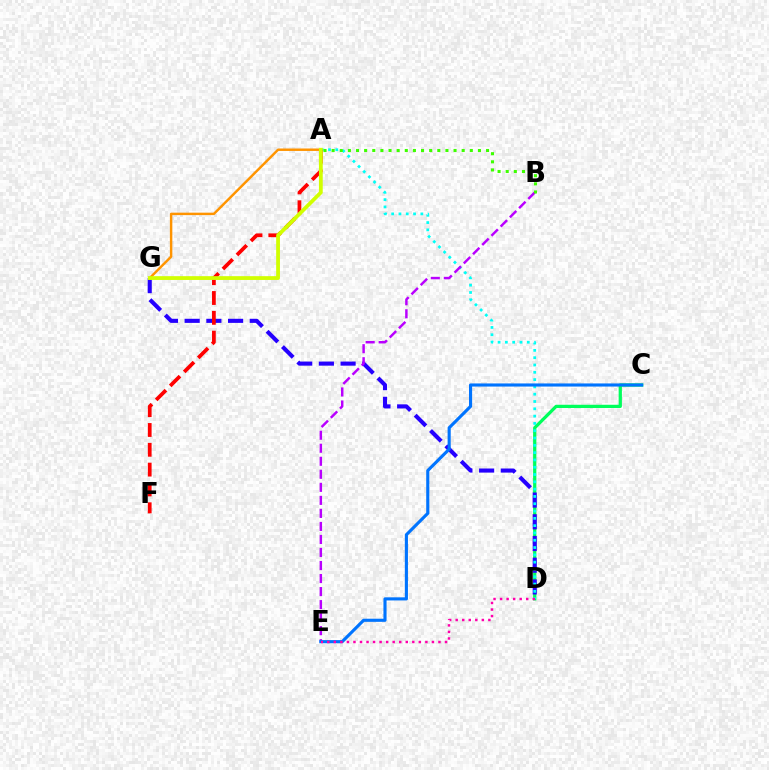{('C', 'D'): [{'color': '#00ff5c', 'line_style': 'solid', 'thickness': 2.34}], ('D', 'G'): [{'color': '#2500ff', 'line_style': 'dashed', 'thickness': 2.95}], ('A', 'D'): [{'color': '#00fff6', 'line_style': 'dotted', 'thickness': 1.98}], ('A', 'F'): [{'color': '#ff0000', 'line_style': 'dashed', 'thickness': 2.69}], ('B', 'E'): [{'color': '#b900ff', 'line_style': 'dashed', 'thickness': 1.77}], ('A', 'B'): [{'color': '#3dff00', 'line_style': 'dotted', 'thickness': 2.21}], ('C', 'E'): [{'color': '#0074ff', 'line_style': 'solid', 'thickness': 2.24}], ('A', 'G'): [{'color': '#ff9400', 'line_style': 'solid', 'thickness': 1.76}, {'color': '#d1ff00', 'line_style': 'solid', 'thickness': 2.73}], ('D', 'E'): [{'color': '#ff00ac', 'line_style': 'dotted', 'thickness': 1.78}]}